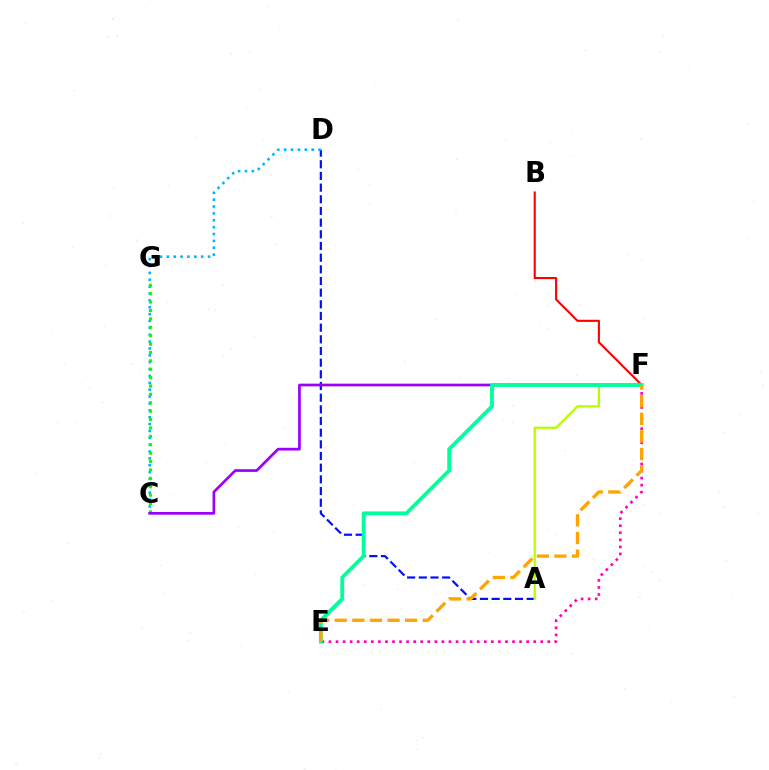{('A', 'D'): [{'color': '#0010ff', 'line_style': 'dashed', 'thickness': 1.59}], ('C', 'D'): [{'color': '#00b5ff', 'line_style': 'dotted', 'thickness': 1.87}], ('C', 'G'): [{'color': '#08ff00', 'line_style': 'dotted', 'thickness': 2.28}], ('E', 'F'): [{'color': '#ff00bd', 'line_style': 'dotted', 'thickness': 1.92}, {'color': '#00ff9d', 'line_style': 'solid', 'thickness': 2.75}, {'color': '#ffa500', 'line_style': 'dashed', 'thickness': 2.39}], ('C', 'F'): [{'color': '#9b00ff', 'line_style': 'solid', 'thickness': 1.95}], ('B', 'F'): [{'color': '#ff0000', 'line_style': 'solid', 'thickness': 1.52}], ('A', 'F'): [{'color': '#b3ff00', 'line_style': 'solid', 'thickness': 1.63}]}